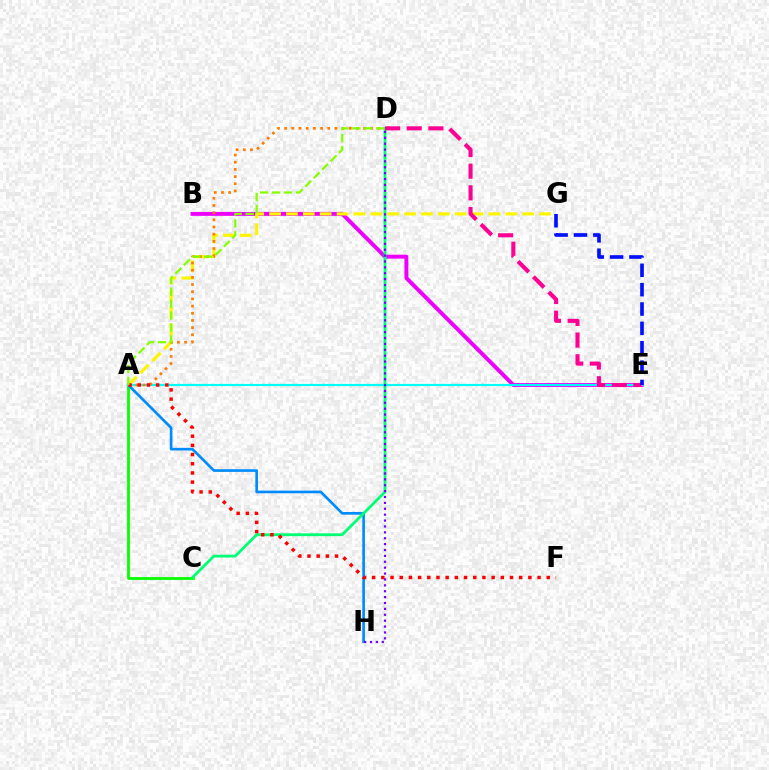{('B', 'E'): [{'color': '#ee00ff', 'line_style': 'solid', 'thickness': 2.83}], ('A', 'G'): [{'color': '#fcf500', 'line_style': 'dashed', 'thickness': 2.29}], ('A', 'C'): [{'color': '#08ff00', 'line_style': 'solid', 'thickness': 2.01}], ('A', 'H'): [{'color': '#008cff', 'line_style': 'solid', 'thickness': 1.92}], ('A', 'E'): [{'color': '#00fff6', 'line_style': 'solid', 'thickness': 1.56}], ('A', 'D'): [{'color': '#ff7c00', 'line_style': 'dotted', 'thickness': 1.95}, {'color': '#84ff00', 'line_style': 'dashed', 'thickness': 1.62}], ('C', 'D'): [{'color': '#00ff74', 'line_style': 'solid', 'thickness': 2.02}], ('D', 'E'): [{'color': '#ff0094', 'line_style': 'dashed', 'thickness': 2.94}], ('A', 'F'): [{'color': '#ff0000', 'line_style': 'dotted', 'thickness': 2.5}], ('E', 'G'): [{'color': '#0010ff', 'line_style': 'dashed', 'thickness': 2.63}], ('D', 'H'): [{'color': '#7200ff', 'line_style': 'dotted', 'thickness': 1.6}]}